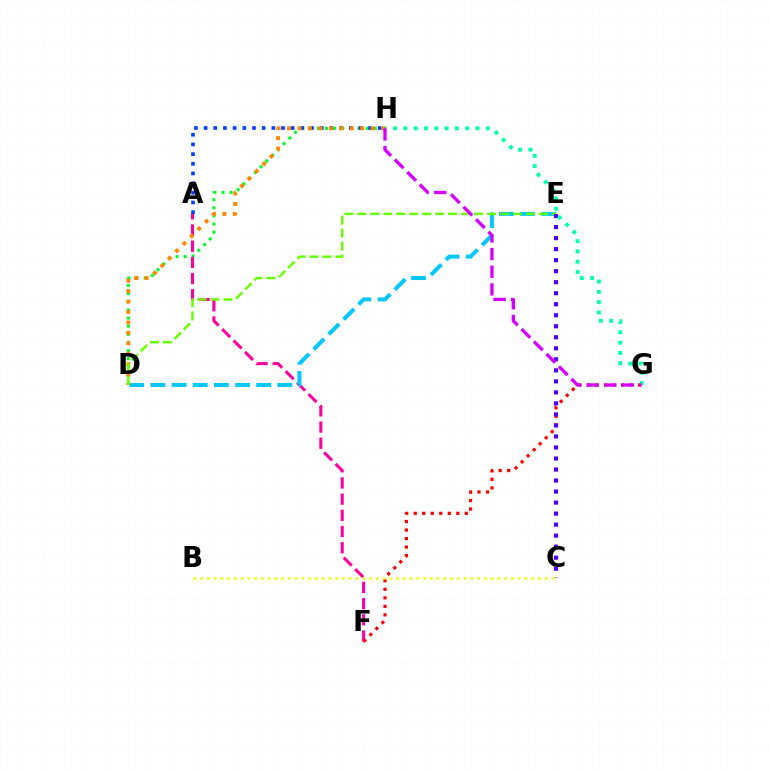{('D', 'H'): [{'color': '#00ff27', 'line_style': 'dotted', 'thickness': 2.21}, {'color': '#ff8800', 'line_style': 'dotted', 'thickness': 2.84}], ('A', 'F'): [{'color': '#ff00a0', 'line_style': 'dashed', 'thickness': 2.2}], ('A', 'H'): [{'color': '#003fff', 'line_style': 'dotted', 'thickness': 2.63}], ('D', 'E'): [{'color': '#00c7ff', 'line_style': 'dashed', 'thickness': 2.87}, {'color': '#66ff00', 'line_style': 'dashed', 'thickness': 1.76}], ('F', 'G'): [{'color': '#ff0000', 'line_style': 'dotted', 'thickness': 2.31}], ('C', 'E'): [{'color': '#4f00ff', 'line_style': 'dotted', 'thickness': 2.99}], ('G', 'H'): [{'color': '#00ffaf', 'line_style': 'dotted', 'thickness': 2.8}, {'color': '#d600ff', 'line_style': 'dashed', 'thickness': 2.4}], ('B', 'C'): [{'color': '#eeff00', 'line_style': 'dotted', 'thickness': 1.84}]}